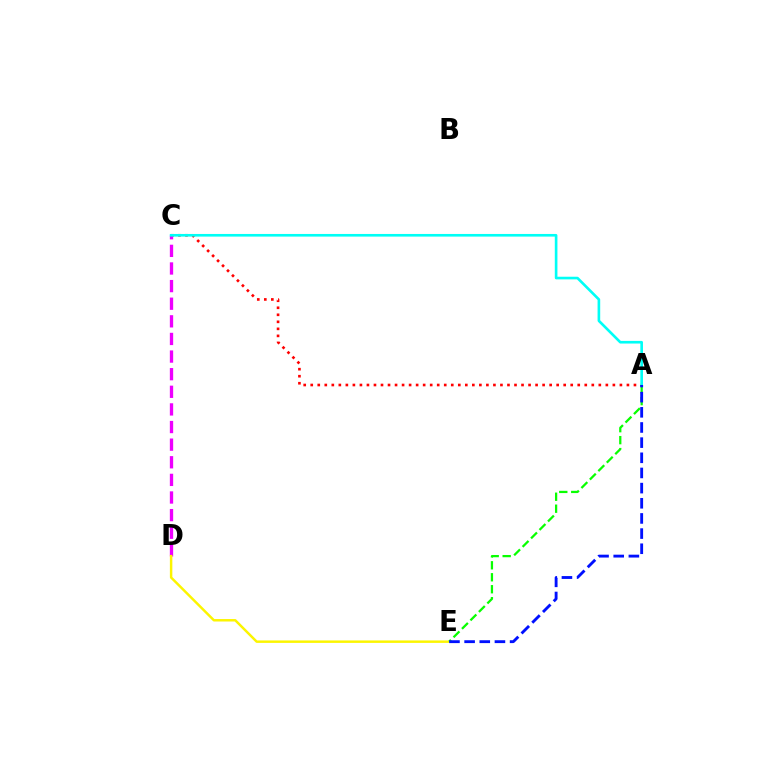{('A', 'C'): [{'color': '#ff0000', 'line_style': 'dotted', 'thickness': 1.91}, {'color': '#00fff6', 'line_style': 'solid', 'thickness': 1.9}], ('C', 'D'): [{'color': '#ee00ff', 'line_style': 'dashed', 'thickness': 2.39}], ('D', 'E'): [{'color': '#fcf500', 'line_style': 'solid', 'thickness': 1.77}], ('A', 'E'): [{'color': '#08ff00', 'line_style': 'dashed', 'thickness': 1.63}, {'color': '#0010ff', 'line_style': 'dashed', 'thickness': 2.06}]}